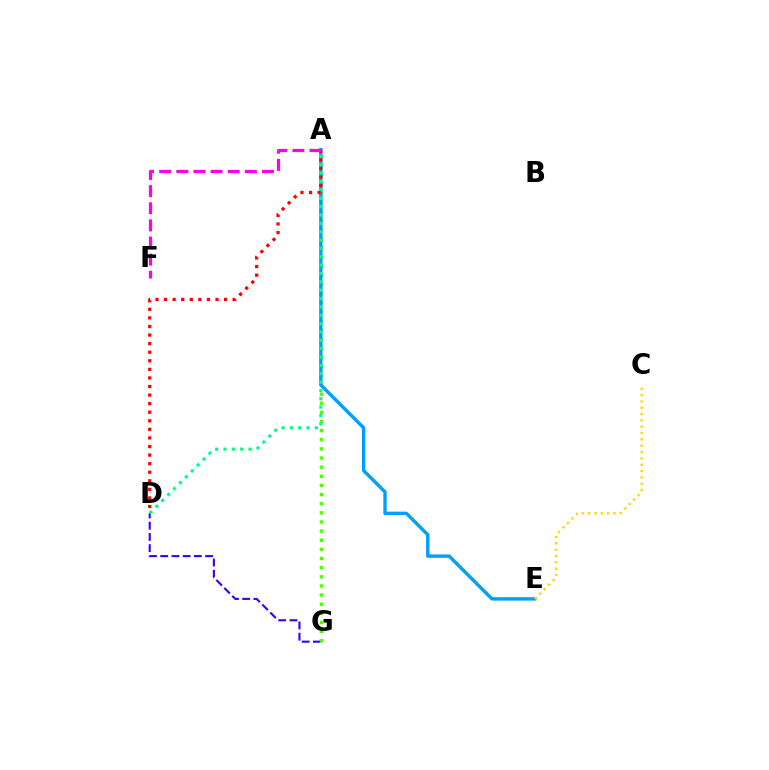{('D', 'G'): [{'color': '#3700ff', 'line_style': 'dashed', 'thickness': 1.52}], ('A', 'G'): [{'color': '#4fff00', 'line_style': 'dotted', 'thickness': 2.48}], ('A', 'E'): [{'color': '#009eff', 'line_style': 'solid', 'thickness': 2.43}], ('A', 'D'): [{'color': '#00ff86', 'line_style': 'dotted', 'thickness': 2.27}, {'color': '#ff0000', 'line_style': 'dotted', 'thickness': 2.33}], ('A', 'F'): [{'color': '#ff00ed', 'line_style': 'dashed', 'thickness': 2.33}], ('C', 'E'): [{'color': '#ffd500', 'line_style': 'dotted', 'thickness': 1.72}]}